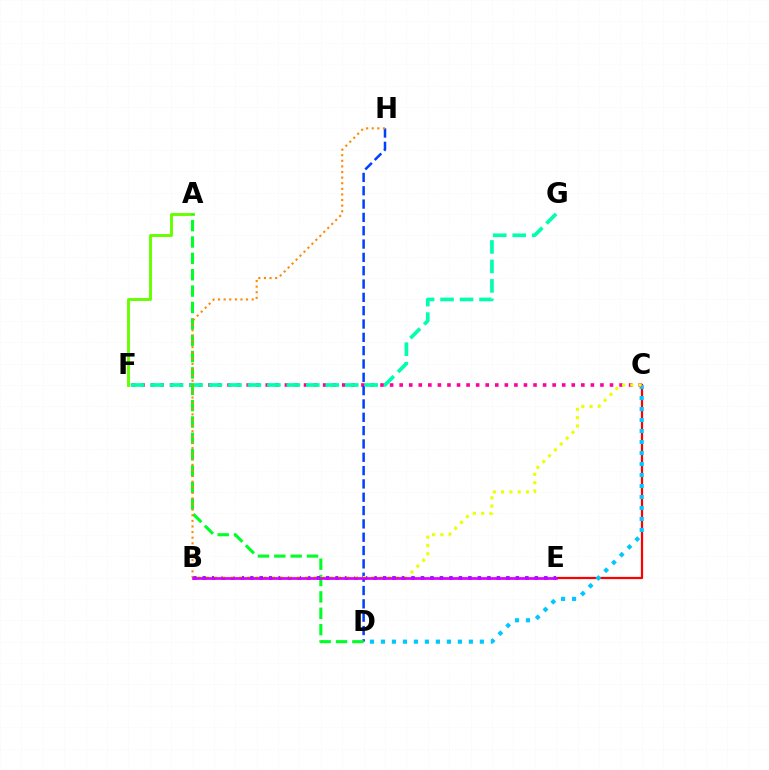{('A', 'F'): [{'color': '#66ff00', 'line_style': 'solid', 'thickness': 2.1}], ('C', 'E'): [{'color': '#ff0000', 'line_style': 'solid', 'thickness': 1.6}], ('C', 'D'): [{'color': '#00c7ff', 'line_style': 'dotted', 'thickness': 2.99}], ('C', 'F'): [{'color': '#ff00a0', 'line_style': 'dotted', 'thickness': 2.6}], ('D', 'H'): [{'color': '#003fff', 'line_style': 'dashed', 'thickness': 1.81}], ('F', 'G'): [{'color': '#00ffaf', 'line_style': 'dashed', 'thickness': 2.65}], ('A', 'D'): [{'color': '#00ff27', 'line_style': 'dashed', 'thickness': 2.22}], ('B', 'E'): [{'color': '#4f00ff', 'line_style': 'dotted', 'thickness': 2.58}, {'color': '#d600ff', 'line_style': 'solid', 'thickness': 1.95}], ('B', 'H'): [{'color': '#ff8800', 'line_style': 'dotted', 'thickness': 1.52}], ('B', 'C'): [{'color': '#eeff00', 'line_style': 'dotted', 'thickness': 2.25}]}